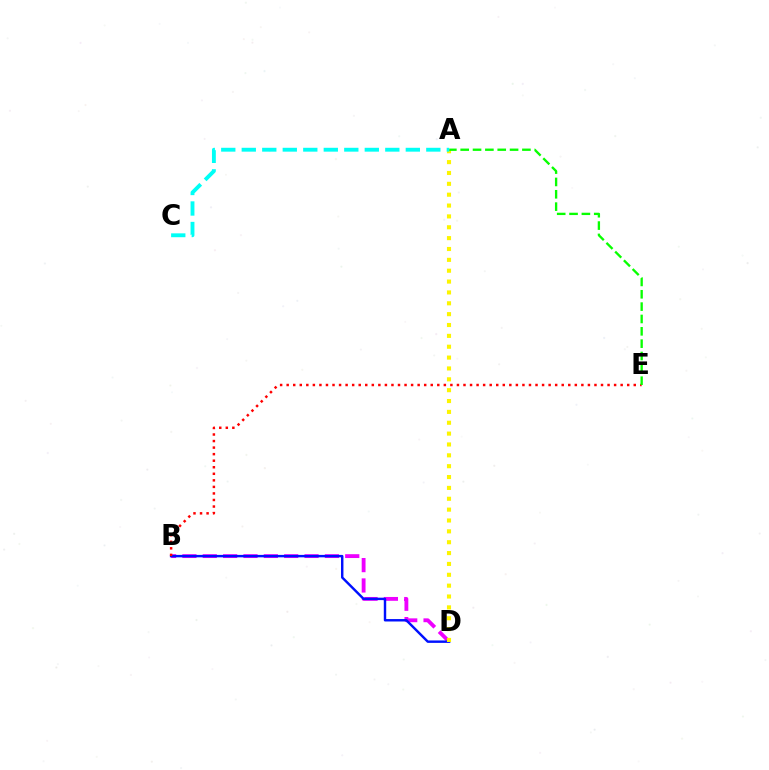{('B', 'D'): [{'color': '#ee00ff', 'line_style': 'dashed', 'thickness': 2.77}, {'color': '#0010ff', 'line_style': 'solid', 'thickness': 1.75}], ('B', 'E'): [{'color': '#ff0000', 'line_style': 'dotted', 'thickness': 1.78}], ('A', 'D'): [{'color': '#fcf500', 'line_style': 'dotted', 'thickness': 2.95}], ('A', 'E'): [{'color': '#08ff00', 'line_style': 'dashed', 'thickness': 1.68}], ('A', 'C'): [{'color': '#00fff6', 'line_style': 'dashed', 'thickness': 2.79}]}